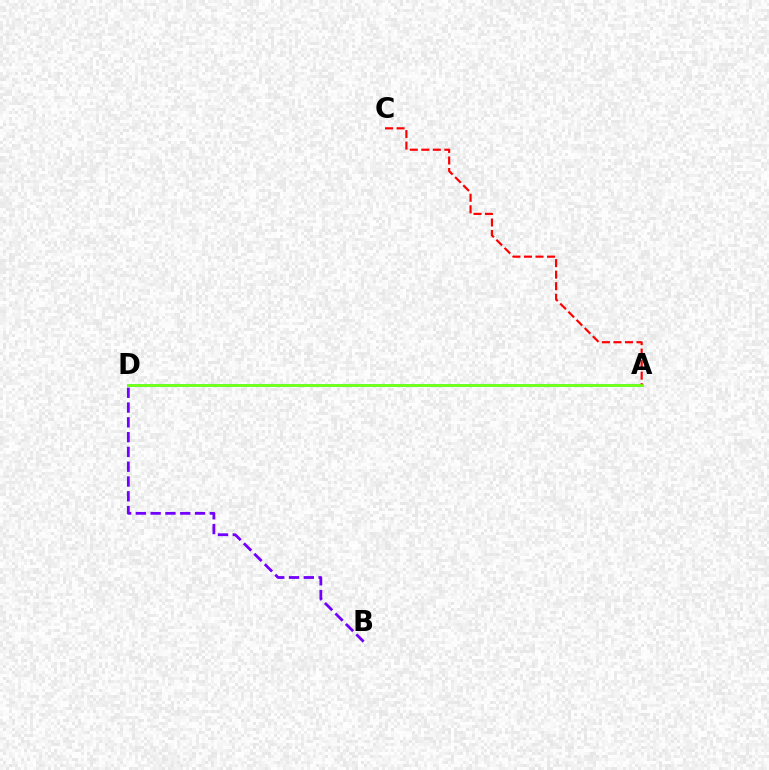{('A', 'D'): [{'color': '#00fff6', 'line_style': 'solid', 'thickness': 2.16}, {'color': '#84ff00', 'line_style': 'solid', 'thickness': 1.83}], ('B', 'D'): [{'color': '#7200ff', 'line_style': 'dashed', 'thickness': 2.01}], ('A', 'C'): [{'color': '#ff0000', 'line_style': 'dashed', 'thickness': 1.57}]}